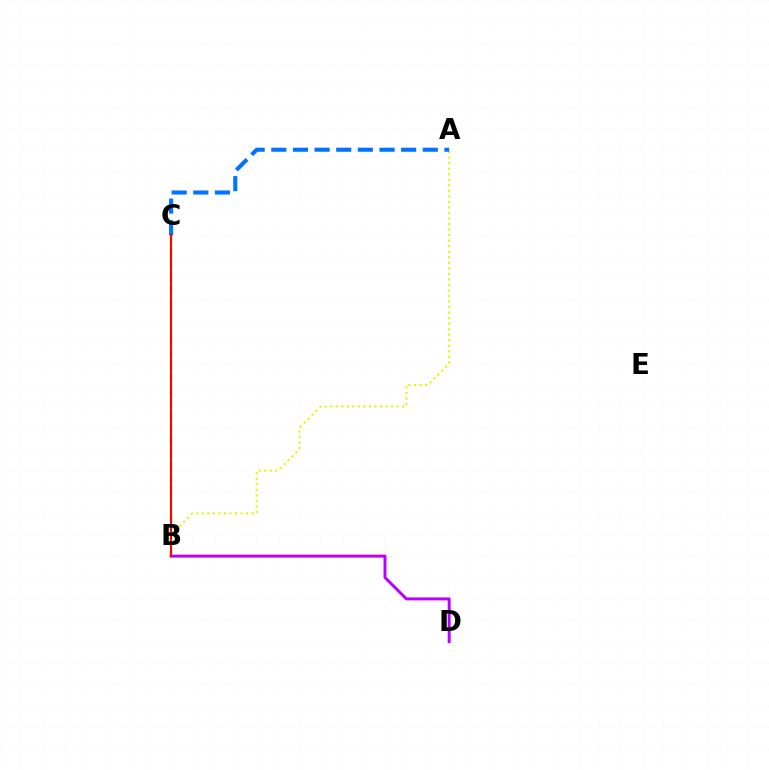{('A', 'B'): [{'color': '#d1ff00', 'line_style': 'dotted', 'thickness': 1.5}], ('B', 'D'): [{'color': '#b900ff', 'line_style': 'solid', 'thickness': 2.12}], ('B', 'C'): [{'color': '#00ff5c', 'line_style': 'dashed', 'thickness': 1.71}, {'color': '#ff0000', 'line_style': 'solid', 'thickness': 1.52}], ('A', 'C'): [{'color': '#0074ff', 'line_style': 'dashed', 'thickness': 2.94}]}